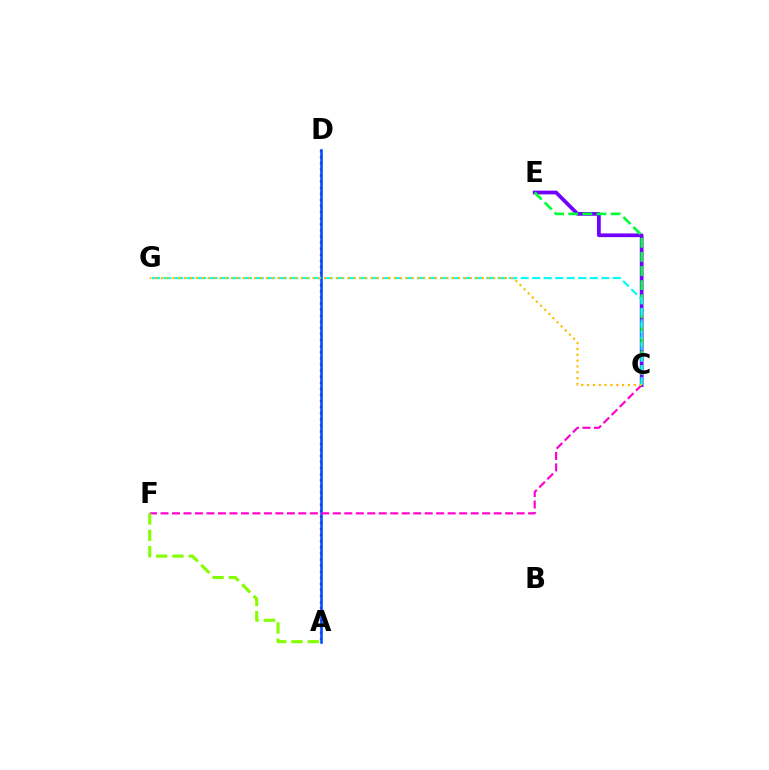{('A', 'D'): [{'color': '#ff0000', 'line_style': 'dotted', 'thickness': 1.66}, {'color': '#004bff', 'line_style': 'solid', 'thickness': 1.86}], ('C', 'F'): [{'color': '#ff00cf', 'line_style': 'dashed', 'thickness': 1.56}], ('C', 'E'): [{'color': '#7200ff', 'line_style': 'solid', 'thickness': 2.69}, {'color': '#00ff39', 'line_style': 'dashed', 'thickness': 1.92}], ('A', 'F'): [{'color': '#84ff00', 'line_style': 'dashed', 'thickness': 2.22}], ('C', 'G'): [{'color': '#00fff6', 'line_style': 'dashed', 'thickness': 1.57}, {'color': '#ffbd00', 'line_style': 'dotted', 'thickness': 1.58}]}